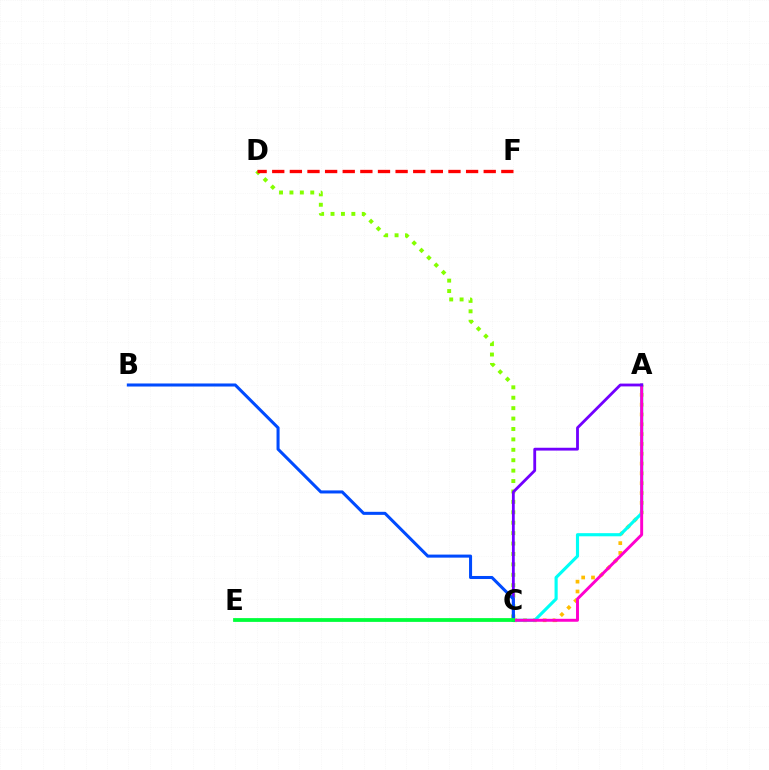{('C', 'D'): [{'color': '#84ff00', 'line_style': 'dotted', 'thickness': 2.83}], ('A', 'C'): [{'color': '#ffbd00', 'line_style': 'dotted', 'thickness': 2.67}, {'color': '#00fff6', 'line_style': 'solid', 'thickness': 2.26}, {'color': '#ff00cf', 'line_style': 'solid', 'thickness': 2.12}, {'color': '#7200ff', 'line_style': 'solid', 'thickness': 2.03}], ('D', 'F'): [{'color': '#ff0000', 'line_style': 'dashed', 'thickness': 2.39}], ('B', 'C'): [{'color': '#004bff', 'line_style': 'solid', 'thickness': 2.19}], ('C', 'E'): [{'color': '#00ff39', 'line_style': 'solid', 'thickness': 2.72}]}